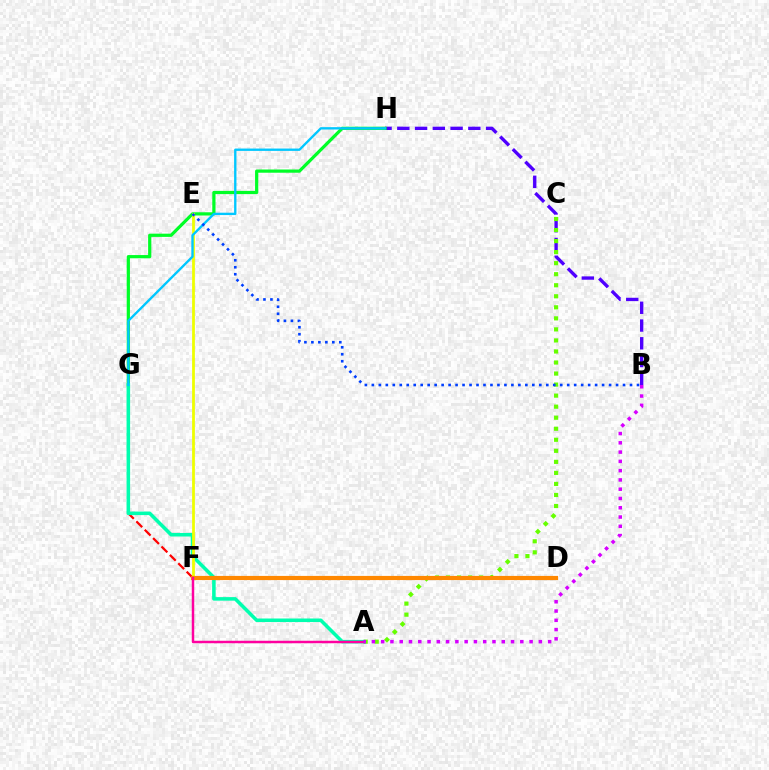{('F', 'G'): [{'color': '#ff0000', 'line_style': 'dashed', 'thickness': 1.61}], ('B', 'H'): [{'color': '#4f00ff', 'line_style': 'dashed', 'thickness': 2.41}], ('A', 'C'): [{'color': '#66ff00', 'line_style': 'dotted', 'thickness': 3.0}], ('G', 'H'): [{'color': '#00ff27', 'line_style': 'solid', 'thickness': 2.32}, {'color': '#00c7ff', 'line_style': 'solid', 'thickness': 1.69}], ('A', 'G'): [{'color': '#00ffaf', 'line_style': 'solid', 'thickness': 2.55}], ('E', 'F'): [{'color': '#eeff00', 'line_style': 'solid', 'thickness': 2.0}], ('D', 'F'): [{'color': '#ff8800', 'line_style': 'solid', 'thickness': 2.99}], ('A', 'F'): [{'color': '#ff00a0', 'line_style': 'solid', 'thickness': 1.78}], ('A', 'B'): [{'color': '#d600ff', 'line_style': 'dotted', 'thickness': 2.52}], ('B', 'E'): [{'color': '#003fff', 'line_style': 'dotted', 'thickness': 1.9}]}